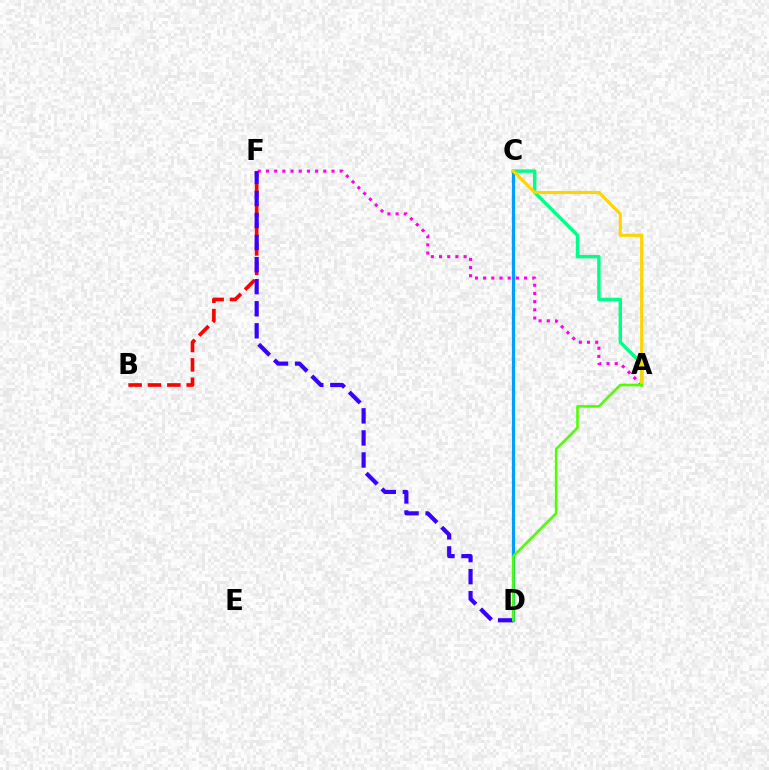{('A', 'F'): [{'color': '#ff00ed', 'line_style': 'dotted', 'thickness': 2.22}], ('B', 'F'): [{'color': '#ff0000', 'line_style': 'dashed', 'thickness': 2.63}], ('C', 'D'): [{'color': '#009eff', 'line_style': 'solid', 'thickness': 2.33}], ('A', 'C'): [{'color': '#00ff86', 'line_style': 'solid', 'thickness': 2.46}, {'color': '#ffd500', 'line_style': 'solid', 'thickness': 2.26}], ('D', 'F'): [{'color': '#3700ff', 'line_style': 'dashed', 'thickness': 3.0}], ('A', 'D'): [{'color': '#4fff00', 'line_style': 'solid', 'thickness': 1.86}]}